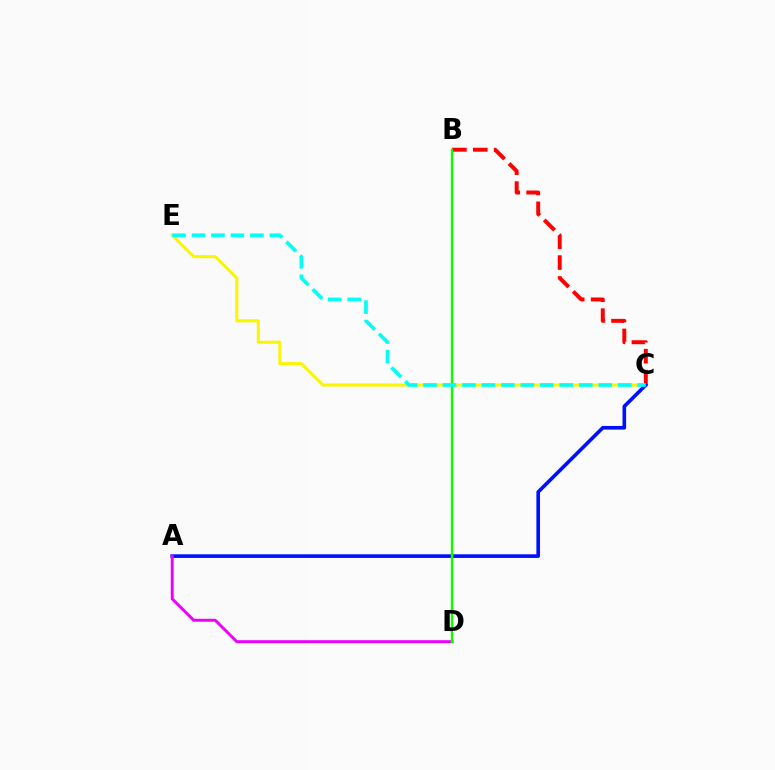{('B', 'C'): [{'color': '#ff0000', 'line_style': 'dashed', 'thickness': 2.84}], ('C', 'E'): [{'color': '#fcf500', 'line_style': 'solid', 'thickness': 2.2}, {'color': '#00fff6', 'line_style': 'dashed', 'thickness': 2.64}], ('A', 'C'): [{'color': '#0010ff', 'line_style': 'solid', 'thickness': 2.61}], ('A', 'D'): [{'color': '#ee00ff', 'line_style': 'solid', 'thickness': 2.12}], ('B', 'D'): [{'color': '#08ff00', 'line_style': 'solid', 'thickness': 1.74}]}